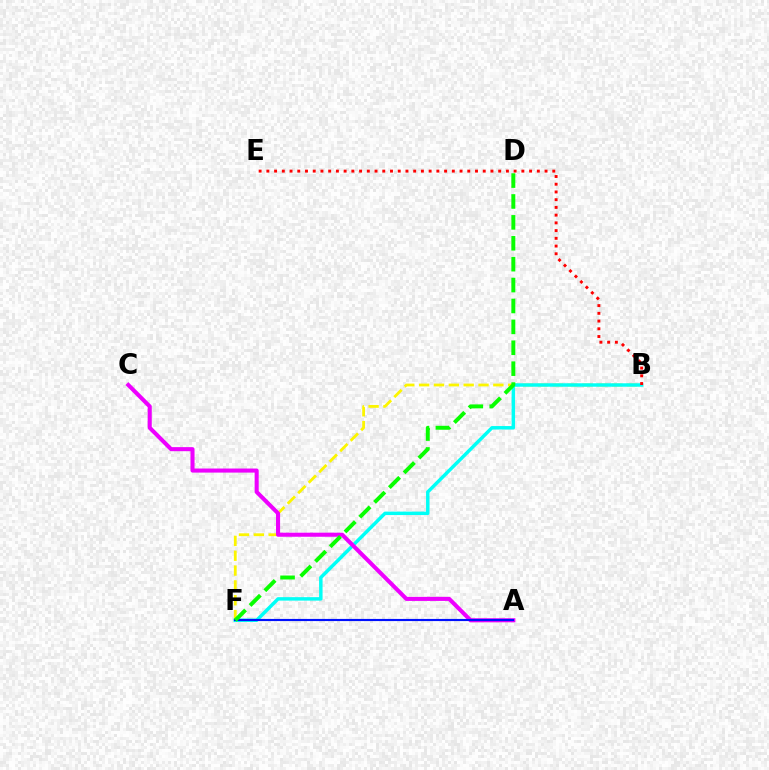{('B', 'F'): [{'color': '#fcf500', 'line_style': 'dashed', 'thickness': 2.02}, {'color': '#00fff6', 'line_style': 'solid', 'thickness': 2.49}], ('A', 'C'): [{'color': '#ee00ff', 'line_style': 'solid', 'thickness': 2.93}], ('B', 'E'): [{'color': '#ff0000', 'line_style': 'dotted', 'thickness': 2.1}], ('A', 'F'): [{'color': '#0010ff', 'line_style': 'solid', 'thickness': 1.54}], ('D', 'F'): [{'color': '#08ff00', 'line_style': 'dashed', 'thickness': 2.84}]}